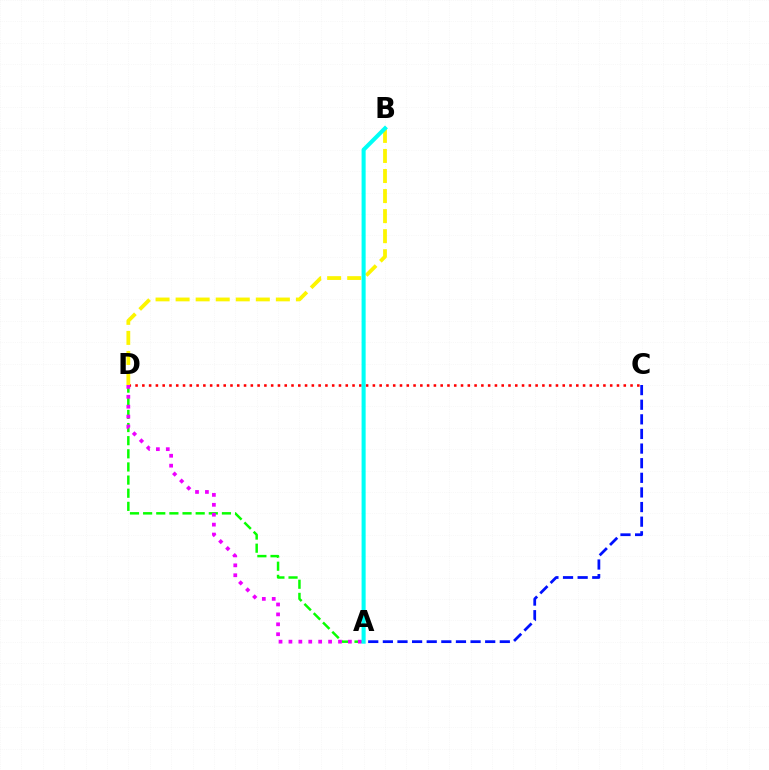{('C', 'D'): [{'color': '#ff0000', 'line_style': 'dotted', 'thickness': 1.84}], ('A', 'D'): [{'color': '#08ff00', 'line_style': 'dashed', 'thickness': 1.78}, {'color': '#ee00ff', 'line_style': 'dotted', 'thickness': 2.69}], ('A', 'C'): [{'color': '#0010ff', 'line_style': 'dashed', 'thickness': 1.99}], ('B', 'D'): [{'color': '#fcf500', 'line_style': 'dashed', 'thickness': 2.72}], ('A', 'B'): [{'color': '#00fff6', 'line_style': 'solid', 'thickness': 2.93}]}